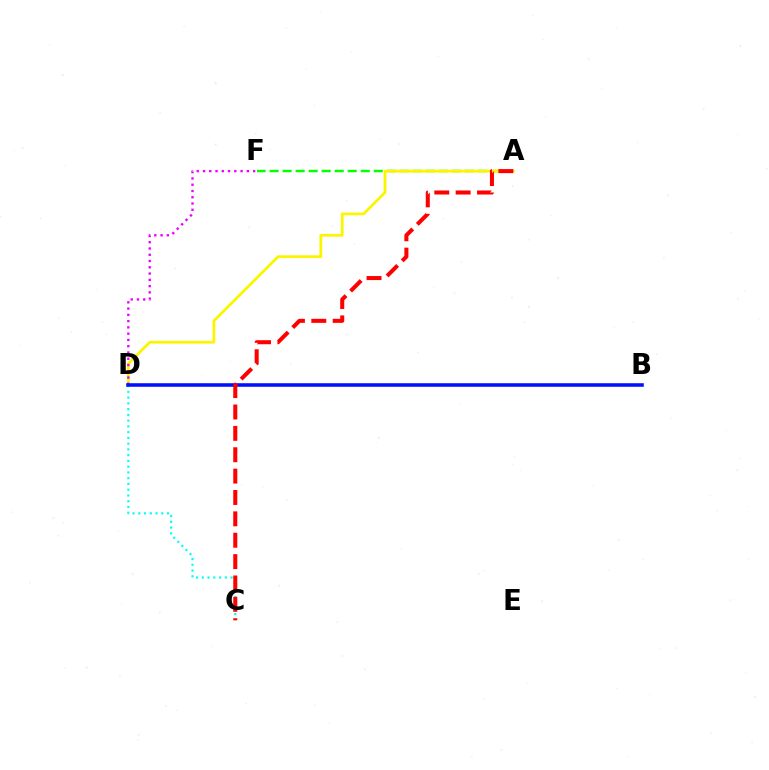{('C', 'D'): [{'color': '#00fff6', 'line_style': 'dotted', 'thickness': 1.56}], ('A', 'F'): [{'color': '#08ff00', 'line_style': 'dashed', 'thickness': 1.77}], ('A', 'D'): [{'color': '#fcf500', 'line_style': 'solid', 'thickness': 1.99}], ('D', 'F'): [{'color': '#ee00ff', 'line_style': 'dotted', 'thickness': 1.7}], ('B', 'D'): [{'color': '#0010ff', 'line_style': 'solid', 'thickness': 2.57}], ('A', 'C'): [{'color': '#ff0000', 'line_style': 'dashed', 'thickness': 2.9}]}